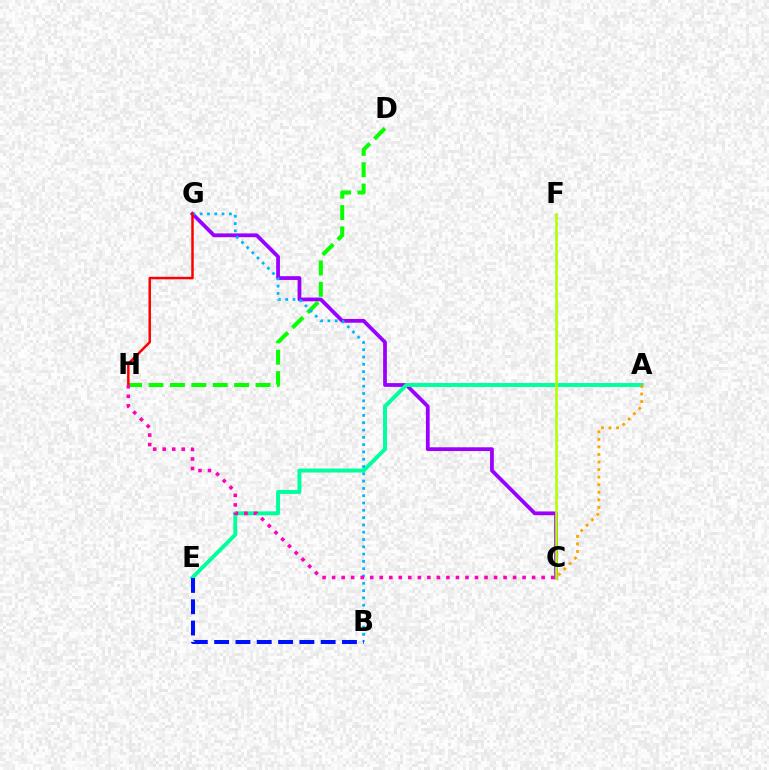{('C', 'G'): [{'color': '#9b00ff', 'line_style': 'solid', 'thickness': 2.71}], ('A', 'E'): [{'color': '#00ff9d', 'line_style': 'solid', 'thickness': 2.83}], ('D', 'H'): [{'color': '#08ff00', 'line_style': 'dashed', 'thickness': 2.91}], ('B', 'G'): [{'color': '#00b5ff', 'line_style': 'dotted', 'thickness': 1.98}], ('G', 'H'): [{'color': '#ff0000', 'line_style': 'solid', 'thickness': 1.79}], ('A', 'C'): [{'color': '#ffa500', 'line_style': 'dotted', 'thickness': 2.05}], ('C', 'F'): [{'color': '#b3ff00', 'line_style': 'solid', 'thickness': 1.86}], ('C', 'H'): [{'color': '#ff00bd', 'line_style': 'dotted', 'thickness': 2.59}], ('B', 'E'): [{'color': '#0010ff', 'line_style': 'dashed', 'thickness': 2.89}]}